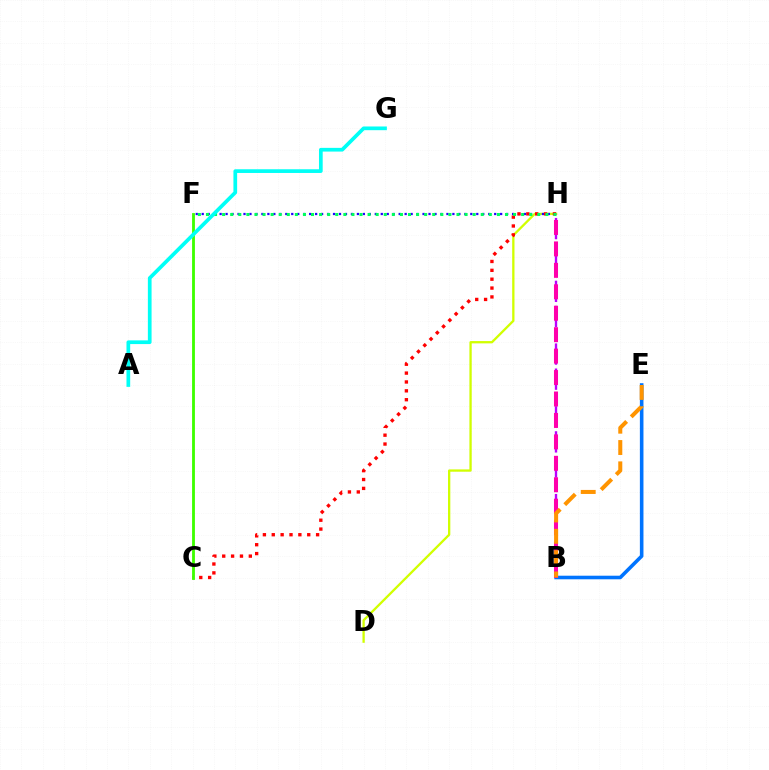{('B', 'E'): [{'color': '#0074ff', 'line_style': 'solid', 'thickness': 2.58}, {'color': '#ff9400', 'line_style': 'dashed', 'thickness': 2.9}], ('D', 'H'): [{'color': '#d1ff00', 'line_style': 'solid', 'thickness': 1.66}], ('F', 'H'): [{'color': '#2500ff', 'line_style': 'dotted', 'thickness': 1.62}, {'color': '#00ff5c', 'line_style': 'dotted', 'thickness': 2.2}], ('C', 'H'): [{'color': '#ff0000', 'line_style': 'dotted', 'thickness': 2.41}], ('C', 'F'): [{'color': '#3dff00', 'line_style': 'solid', 'thickness': 2.03}], ('B', 'H'): [{'color': '#b900ff', 'line_style': 'dashed', 'thickness': 1.7}, {'color': '#ff00ac', 'line_style': 'dashed', 'thickness': 2.91}], ('A', 'G'): [{'color': '#00fff6', 'line_style': 'solid', 'thickness': 2.67}]}